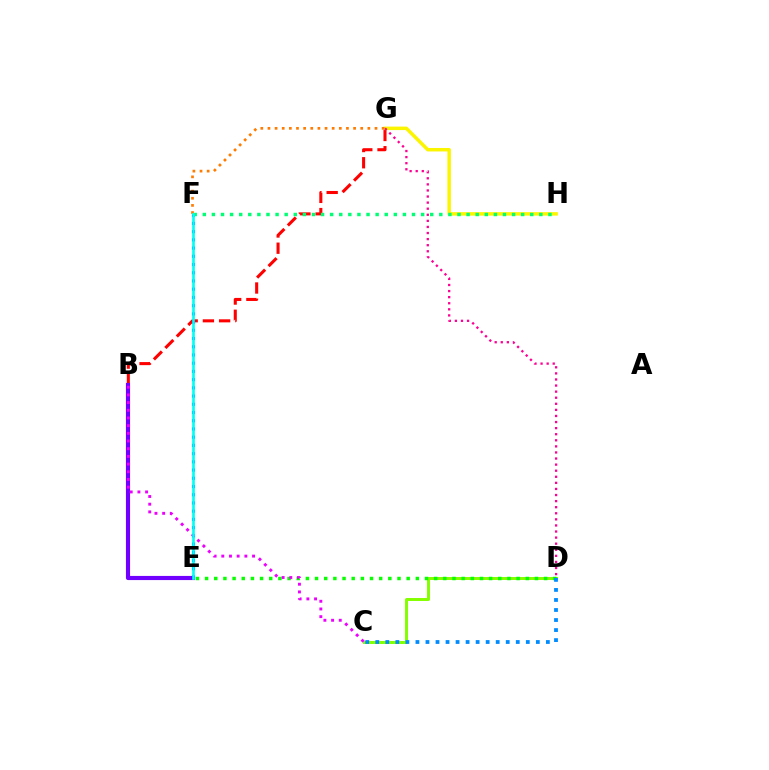{('B', 'G'): [{'color': '#ff0000', 'line_style': 'dashed', 'thickness': 2.2}], ('C', 'D'): [{'color': '#84ff00', 'line_style': 'solid', 'thickness': 2.13}, {'color': '#008cff', 'line_style': 'dotted', 'thickness': 2.73}], ('G', 'H'): [{'color': '#fcf500', 'line_style': 'solid', 'thickness': 2.49}], ('D', 'G'): [{'color': '#ff0094', 'line_style': 'dotted', 'thickness': 1.65}], ('D', 'E'): [{'color': '#08ff00', 'line_style': 'dotted', 'thickness': 2.49}], ('B', 'E'): [{'color': '#7200ff', 'line_style': 'solid', 'thickness': 2.98}], ('E', 'F'): [{'color': '#0010ff', 'line_style': 'dotted', 'thickness': 2.23}, {'color': '#00fff6', 'line_style': 'solid', 'thickness': 1.9}], ('F', 'G'): [{'color': '#ff7c00', 'line_style': 'dotted', 'thickness': 1.94}], ('F', 'H'): [{'color': '#00ff74', 'line_style': 'dotted', 'thickness': 2.47}], ('B', 'C'): [{'color': '#ee00ff', 'line_style': 'dotted', 'thickness': 2.09}]}